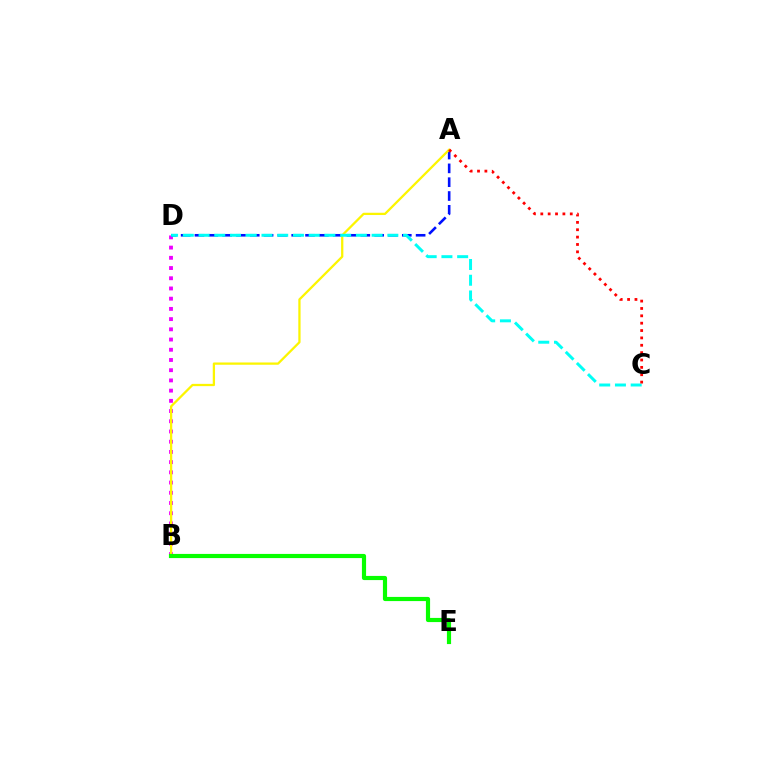{('B', 'D'): [{'color': '#ee00ff', 'line_style': 'dotted', 'thickness': 2.78}], ('A', 'D'): [{'color': '#0010ff', 'line_style': 'dashed', 'thickness': 1.88}], ('A', 'B'): [{'color': '#fcf500', 'line_style': 'solid', 'thickness': 1.63}], ('B', 'E'): [{'color': '#08ff00', 'line_style': 'solid', 'thickness': 3.0}], ('C', 'D'): [{'color': '#00fff6', 'line_style': 'dashed', 'thickness': 2.14}], ('A', 'C'): [{'color': '#ff0000', 'line_style': 'dotted', 'thickness': 2.0}]}